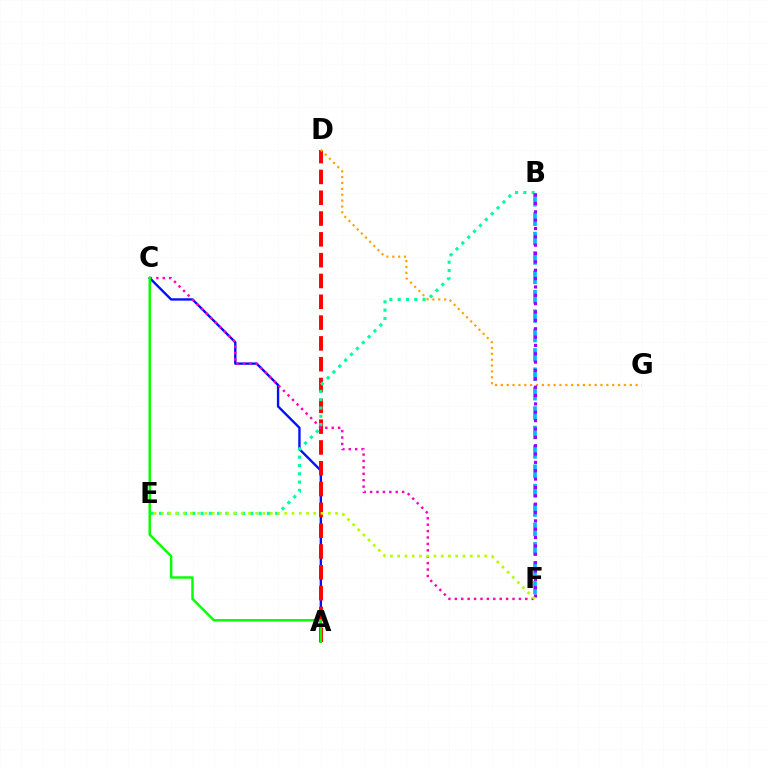{('A', 'C'): [{'color': '#0010ff', 'line_style': 'solid', 'thickness': 1.7}, {'color': '#08ff00', 'line_style': 'solid', 'thickness': 1.77}], ('A', 'D'): [{'color': '#ff0000', 'line_style': 'dashed', 'thickness': 2.83}], ('D', 'G'): [{'color': '#ffa500', 'line_style': 'dotted', 'thickness': 1.59}], ('B', 'E'): [{'color': '#00ff9d', 'line_style': 'dotted', 'thickness': 2.25}], ('B', 'F'): [{'color': '#00b5ff', 'line_style': 'dashed', 'thickness': 2.63}, {'color': '#9b00ff', 'line_style': 'dotted', 'thickness': 2.27}], ('C', 'F'): [{'color': '#ff00bd', 'line_style': 'dotted', 'thickness': 1.74}], ('E', 'F'): [{'color': '#b3ff00', 'line_style': 'dotted', 'thickness': 1.97}]}